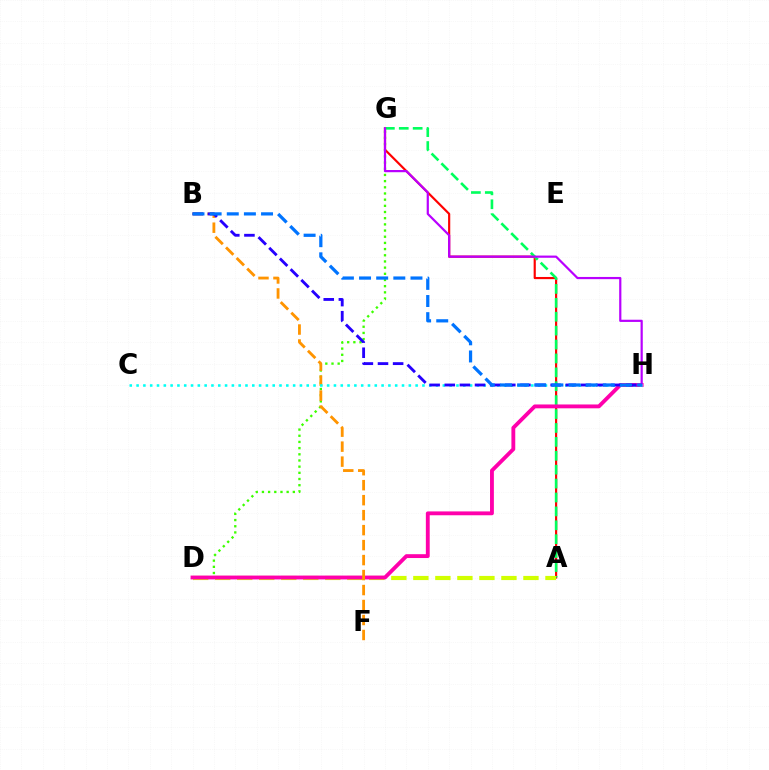{('A', 'G'): [{'color': '#ff0000', 'line_style': 'solid', 'thickness': 1.56}, {'color': '#00ff5c', 'line_style': 'dashed', 'thickness': 1.89}], ('D', 'G'): [{'color': '#3dff00', 'line_style': 'dotted', 'thickness': 1.68}], ('A', 'D'): [{'color': '#d1ff00', 'line_style': 'dashed', 'thickness': 2.99}], ('D', 'H'): [{'color': '#ff00ac', 'line_style': 'solid', 'thickness': 2.77}], ('G', 'H'): [{'color': '#b900ff', 'line_style': 'solid', 'thickness': 1.59}], ('B', 'F'): [{'color': '#ff9400', 'line_style': 'dashed', 'thickness': 2.04}], ('C', 'H'): [{'color': '#00fff6', 'line_style': 'dotted', 'thickness': 1.85}], ('B', 'H'): [{'color': '#2500ff', 'line_style': 'dashed', 'thickness': 2.06}, {'color': '#0074ff', 'line_style': 'dashed', 'thickness': 2.33}]}